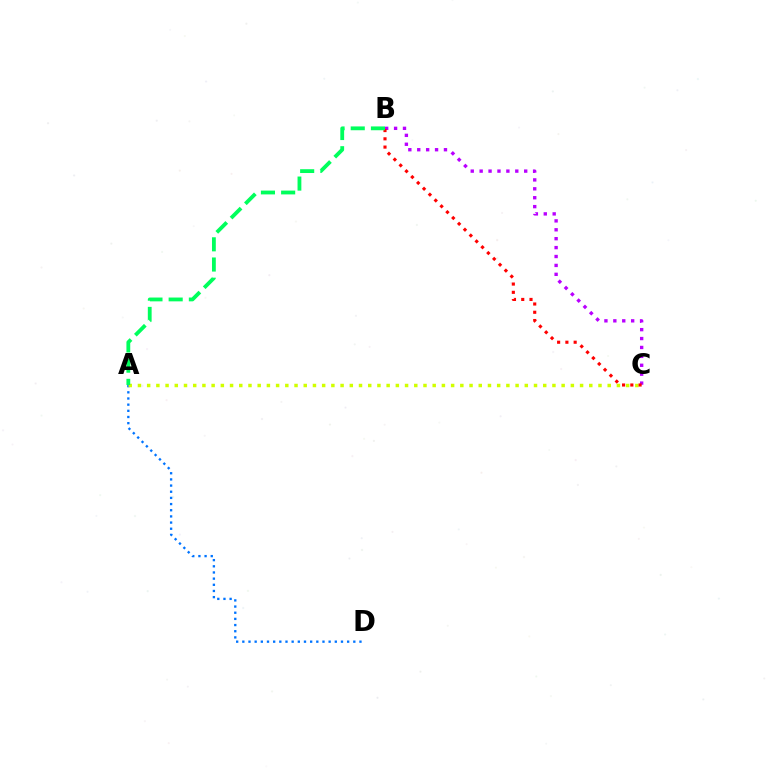{('A', 'D'): [{'color': '#0074ff', 'line_style': 'dotted', 'thickness': 1.68}], ('A', 'C'): [{'color': '#d1ff00', 'line_style': 'dotted', 'thickness': 2.5}], ('B', 'C'): [{'color': '#b900ff', 'line_style': 'dotted', 'thickness': 2.42}, {'color': '#ff0000', 'line_style': 'dotted', 'thickness': 2.25}], ('A', 'B'): [{'color': '#00ff5c', 'line_style': 'dashed', 'thickness': 2.74}]}